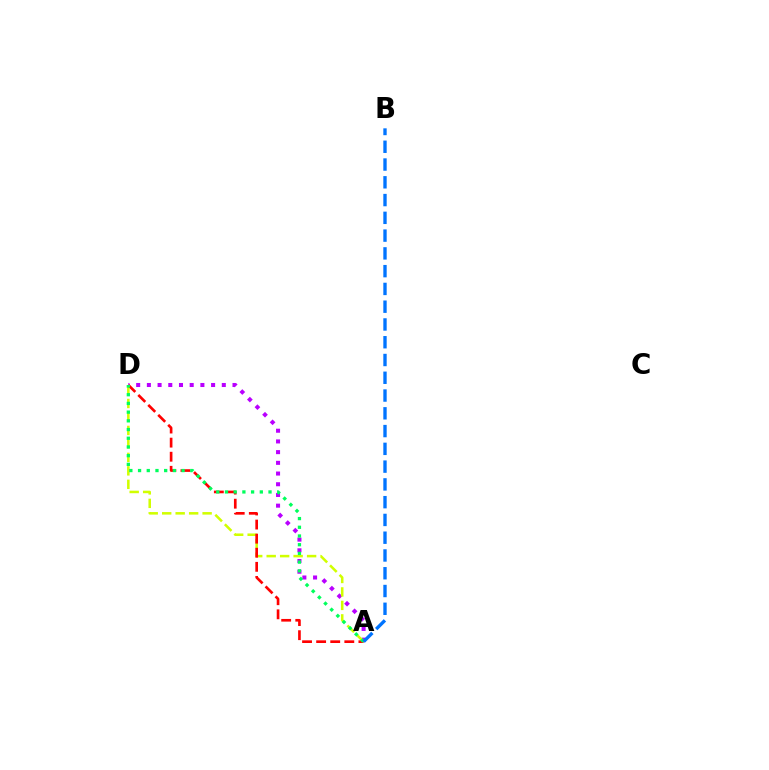{('A', 'D'): [{'color': '#b900ff', 'line_style': 'dotted', 'thickness': 2.91}, {'color': '#d1ff00', 'line_style': 'dashed', 'thickness': 1.83}, {'color': '#ff0000', 'line_style': 'dashed', 'thickness': 1.91}, {'color': '#00ff5c', 'line_style': 'dotted', 'thickness': 2.37}], ('A', 'B'): [{'color': '#0074ff', 'line_style': 'dashed', 'thickness': 2.41}]}